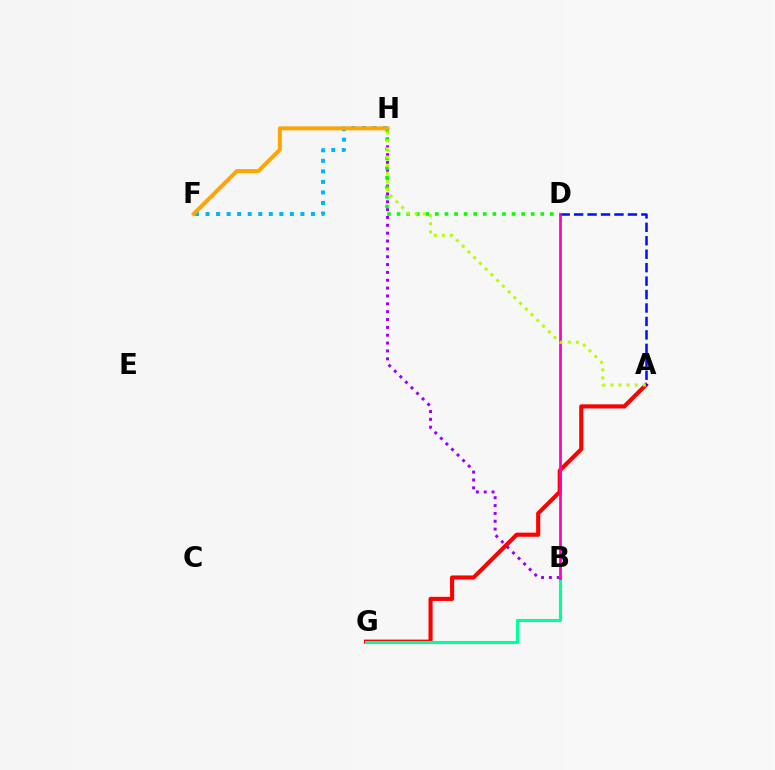{('B', 'H'): [{'color': '#9b00ff', 'line_style': 'dotted', 'thickness': 2.13}], ('A', 'G'): [{'color': '#ff0000', 'line_style': 'solid', 'thickness': 2.96}], ('A', 'D'): [{'color': '#0010ff', 'line_style': 'dashed', 'thickness': 1.83}], ('F', 'H'): [{'color': '#00b5ff', 'line_style': 'dotted', 'thickness': 2.86}, {'color': '#ffa500', 'line_style': 'solid', 'thickness': 2.87}], ('D', 'H'): [{'color': '#08ff00', 'line_style': 'dotted', 'thickness': 2.6}], ('B', 'G'): [{'color': '#00ff9d', 'line_style': 'solid', 'thickness': 2.24}], ('B', 'D'): [{'color': '#ff00bd', 'line_style': 'solid', 'thickness': 1.95}], ('A', 'H'): [{'color': '#b3ff00', 'line_style': 'dotted', 'thickness': 2.2}]}